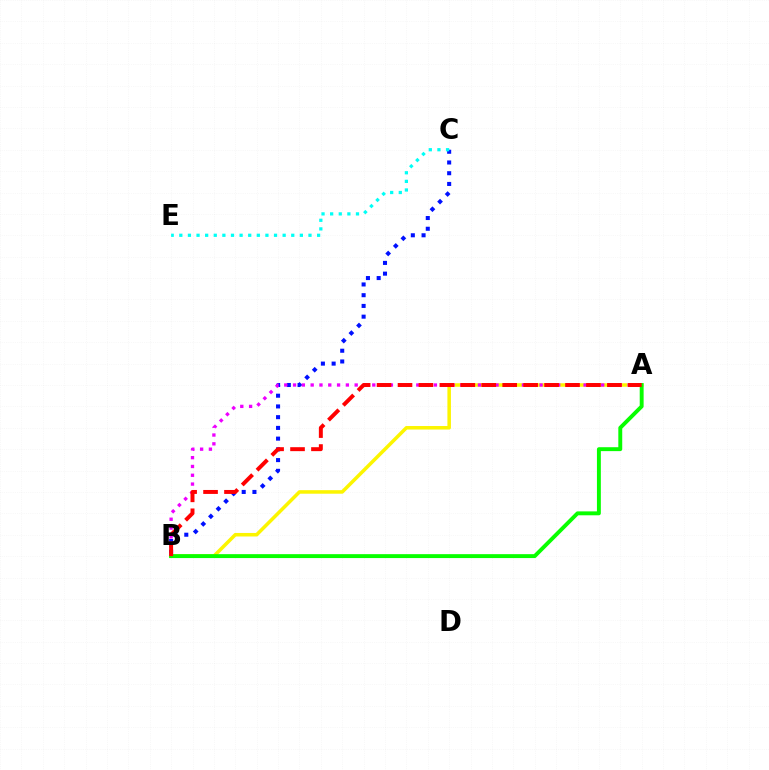{('A', 'B'): [{'color': '#fcf500', 'line_style': 'solid', 'thickness': 2.54}, {'color': '#ee00ff', 'line_style': 'dotted', 'thickness': 2.39}, {'color': '#08ff00', 'line_style': 'solid', 'thickness': 2.81}, {'color': '#ff0000', 'line_style': 'dashed', 'thickness': 2.84}], ('B', 'C'): [{'color': '#0010ff', 'line_style': 'dotted', 'thickness': 2.92}], ('C', 'E'): [{'color': '#00fff6', 'line_style': 'dotted', 'thickness': 2.34}]}